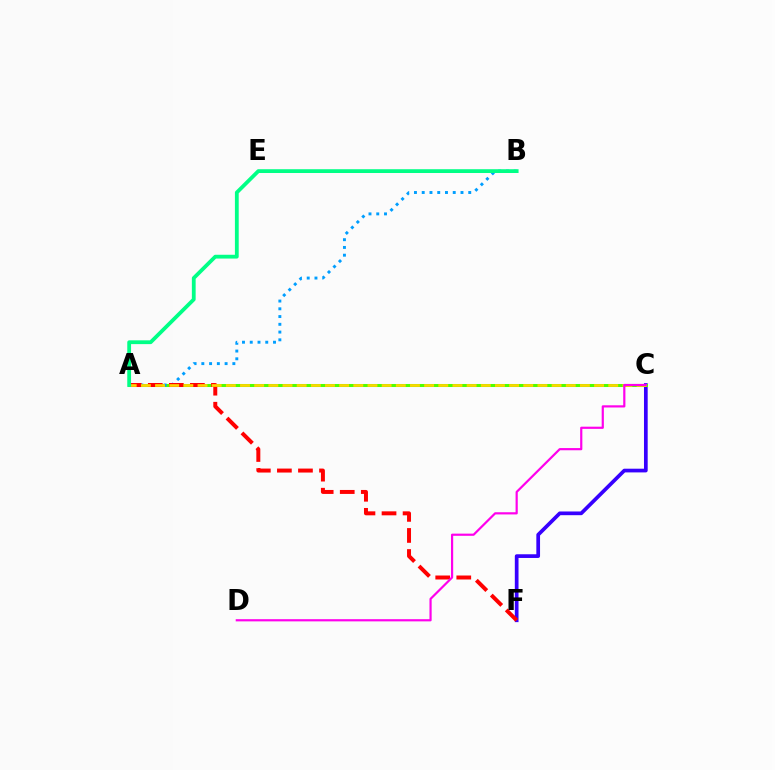{('C', 'F'): [{'color': '#3700ff', 'line_style': 'solid', 'thickness': 2.67}], ('A', 'C'): [{'color': '#4fff00', 'line_style': 'solid', 'thickness': 2.19}, {'color': '#ffd500', 'line_style': 'dashed', 'thickness': 1.92}], ('A', 'B'): [{'color': '#009eff', 'line_style': 'dotted', 'thickness': 2.11}, {'color': '#00ff86', 'line_style': 'solid', 'thickness': 2.73}], ('A', 'F'): [{'color': '#ff0000', 'line_style': 'dashed', 'thickness': 2.86}], ('C', 'D'): [{'color': '#ff00ed', 'line_style': 'solid', 'thickness': 1.58}]}